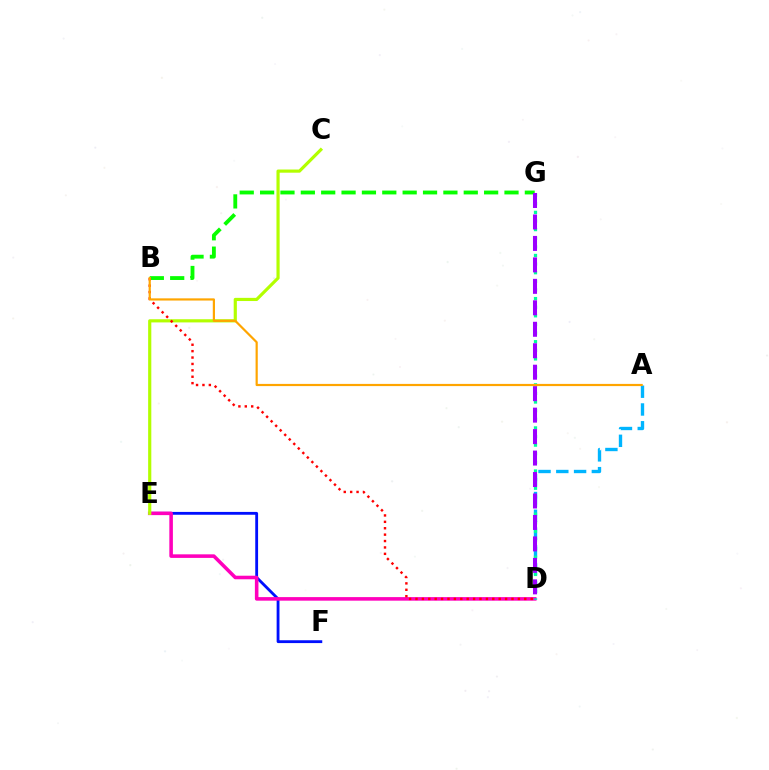{('E', 'F'): [{'color': '#0010ff', 'line_style': 'solid', 'thickness': 2.04}], ('D', 'E'): [{'color': '#ff00bd', 'line_style': 'solid', 'thickness': 2.57}], ('A', 'D'): [{'color': '#00b5ff', 'line_style': 'dashed', 'thickness': 2.41}], ('D', 'G'): [{'color': '#00ff9d', 'line_style': 'dotted', 'thickness': 2.34}, {'color': '#9b00ff', 'line_style': 'dashed', 'thickness': 2.92}], ('C', 'E'): [{'color': '#b3ff00', 'line_style': 'solid', 'thickness': 2.28}], ('B', 'G'): [{'color': '#08ff00', 'line_style': 'dashed', 'thickness': 2.77}], ('B', 'D'): [{'color': '#ff0000', 'line_style': 'dotted', 'thickness': 1.74}], ('A', 'B'): [{'color': '#ffa500', 'line_style': 'solid', 'thickness': 1.58}]}